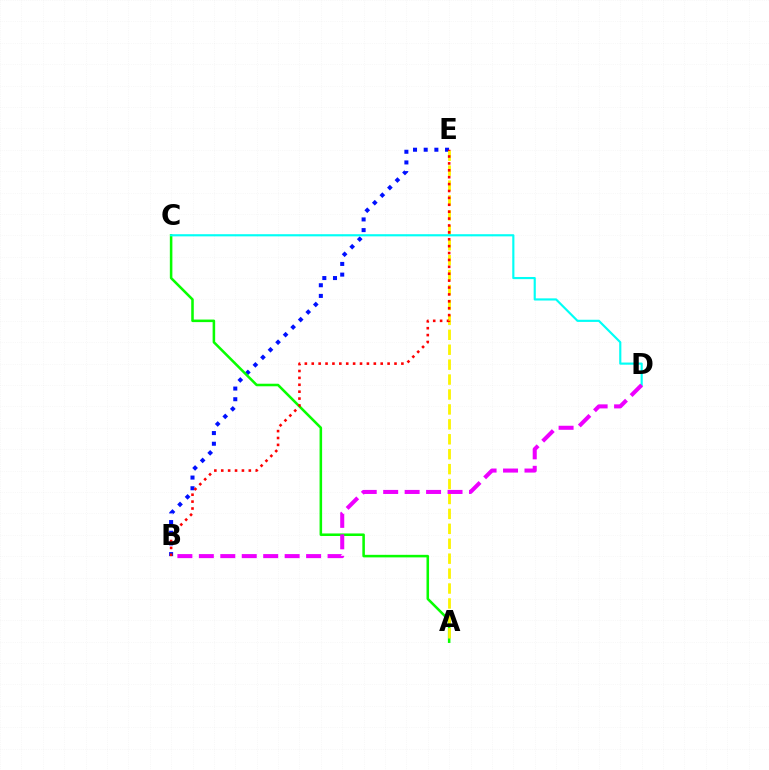{('B', 'E'): [{'color': '#0010ff', 'line_style': 'dotted', 'thickness': 2.9}, {'color': '#ff0000', 'line_style': 'dotted', 'thickness': 1.87}], ('A', 'C'): [{'color': '#08ff00', 'line_style': 'solid', 'thickness': 1.84}], ('A', 'E'): [{'color': '#fcf500', 'line_style': 'dashed', 'thickness': 2.03}], ('C', 'D'): [{'color': '#00fff6', 'line_style': 'solid', 'thickness': 1.55}], ('B', 'D'): [{'color': '#ee00ff', 'line_style': 'dashed', 'thickness': 2.91}]}